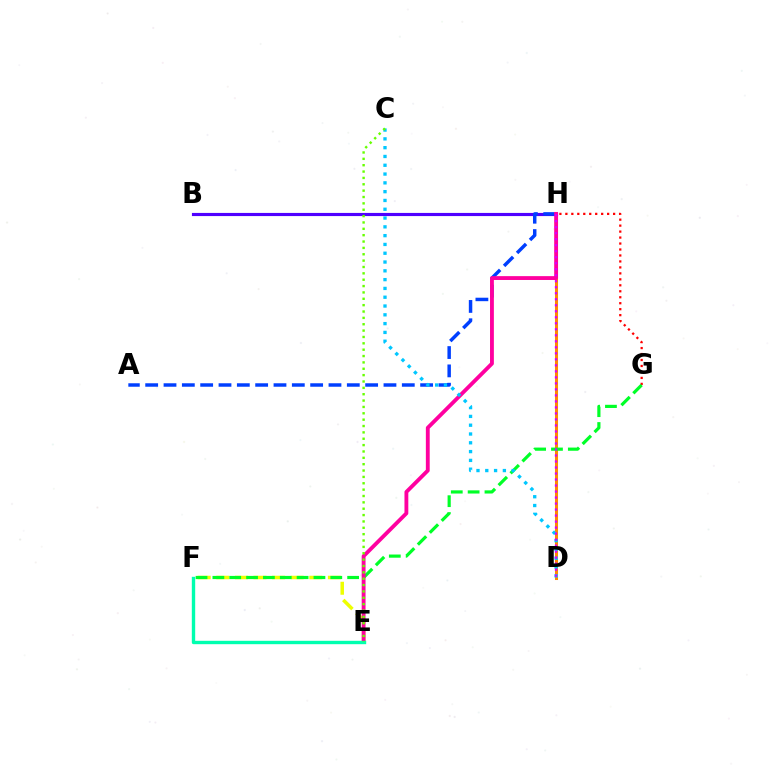{('D', 'H'): [{'color': '#ff8800', 'line_style': 'solid', 'thickness': 2.19}, {'color': '#d600ff', 'line_style': 'dotted', 'thickness': 1.63}], ('E', 'F'): [{'color': '#eeff00', 'line_style': 'dashed', 'thickness': 2.53}, {'color': '#00ffaf', 'line_style': 'solid', 'thickness': 2.43}], ('B', 'H'): [{'color': '#4f00ff', 'line_style': 'solid', 'thickness': 2.27}], ('G', 'H'): [{'color': '#ff0000', 'line_style': 'dotted', 'thickness': 1.62}], ('F', 'G'): [{'color': '#00ff27', 'line_style': 'dashed', 'thickness': 2.29}], ('A', 'H'): [{'color': '#003fff', 'line_style': 'dashed', 'thickness': 2.49}], ('E', 'H'): [{'color': '#ff00a0', 'line_style': 'solid', 'thickness': 2.77}], ('C', 'D'): [{'color': '#00c7ff', 'line_style': 'dotted', 'thickness': 2.39}], ('C', 'E'): [{'color': '#66ff00', 'line_style': 'dotted', 'thickness': 1.73}]}